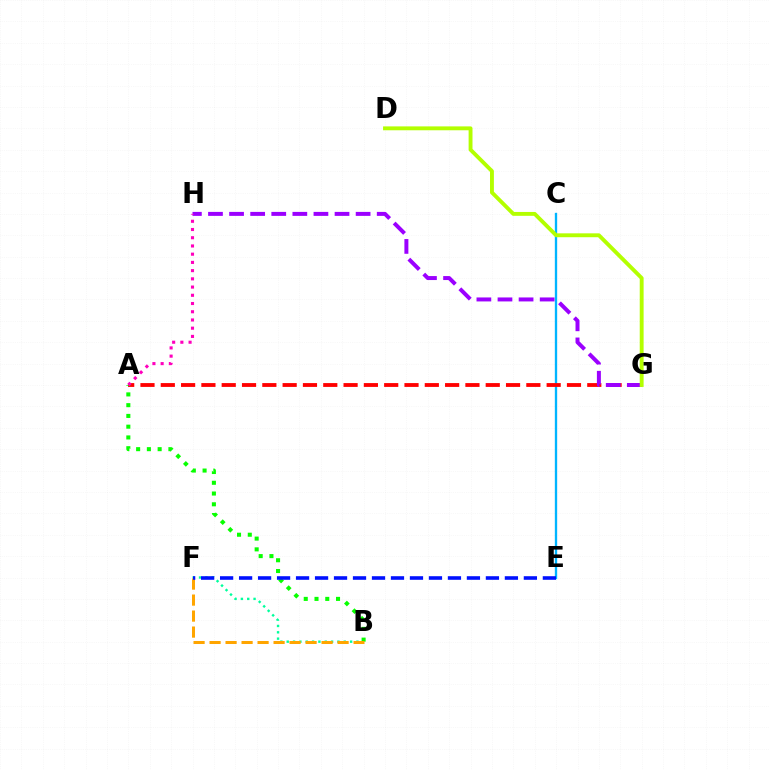{('C', 'E'): [{'color': '#00b5ff', 'line_style': 'solid', 'thickness': 1.68}], ('A', 'G'): [{'color': '#ff0000', 'line_style': 'dashed', 'thickness': 2.76}], ('G', 'H'): [{'color': '#9b00ff', 'line_style': 'dashed', 'thickness': 2.87}], ('B', 'F'): [{'color': '#00ff9d', 'line_style': 'dotted', 'thickness': 1.72}, {'color': '#ffa500', 'line_style': 'dashed', 'thickness': 2.17}], ('A', 'B'): [{'color': '#08ff00', 'line_style': 'dotted', 'thickness': 2.92}], ('A', 'H'): [{'color': '#ff00bd', 'line_style': 'dotted', 'thickness': 2.23}], ('D', 'G'): [{'color': '#b3ff00', 'line_style': 'solid', 'thickness': 2.8}], ('E', 'F'): [{'color': '#0010ff', 'line_style': 'dashed', 'thickness': 2.58}]}